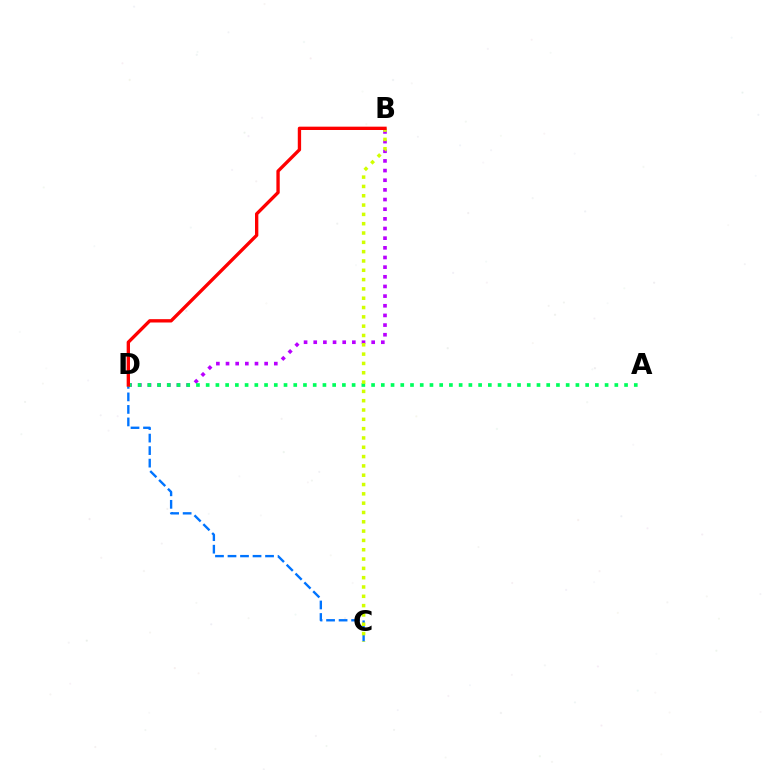{('B', 'D'): [{'color': '#b900ff', 'line_style': 'dotted', 'thickness': 2.62}, {'color': '#ff0000', 'line_style': 'solid', 'thickness': 2.4}], ('C', 'D'): [{'color': '#0074ff', 'line_style': 'dashed', 'thickness': 1.7}], ('A', 'D'): [{'color': '#00ff5c', 'line_style': 'dotted', 'thickness': 2.64}], ('B', 'C'): [{'color': '#d1ff00', 'line_style': 'dotted', 'thickness': 2.53}]}